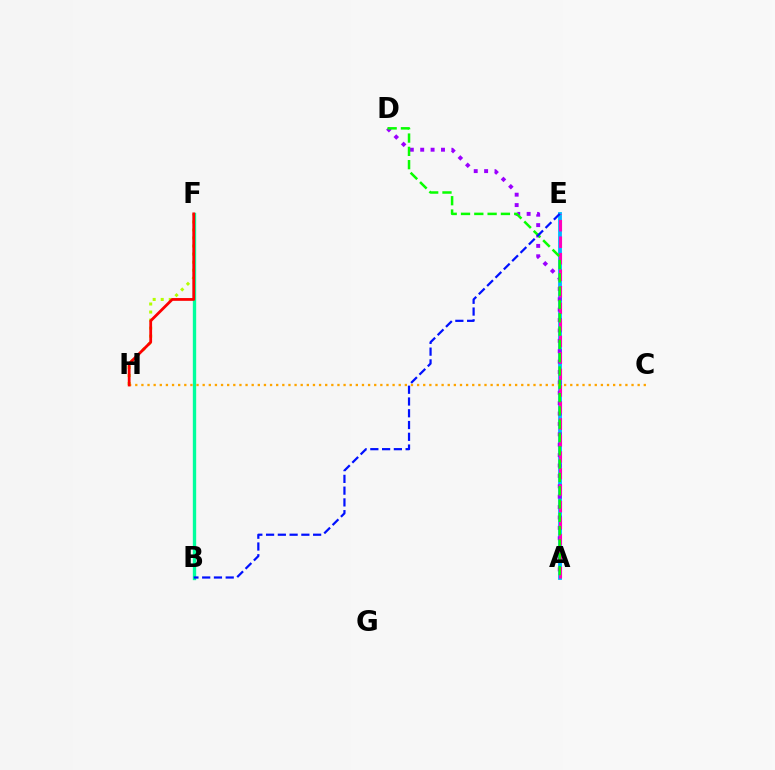{('A', 'E'): [{'color': '#00b5ff', 'line_style': 'solid', 'thickness': 2.74}, {'color': '#ff00bd', 'line_style': 'dashed', 'thickness': 2.25}], ('F', 'H'): [{'color': '#b3ff00', 'line_style': 'dotted', 'thickness': 2.18}, {'color': '#ff0000', 'line_style': 'solid', 'thickness': 2.01}], ('A', 'D'): [{'color': '#9b00ff', 'line_style': 'dotted', 'thickness': 2.82}, {'color': '#08ff00', 'line_style': 'dashed', 'thickness': 1.81}], ('B', 'F'): [{'color': '#00ff9d', 'line_style': 'solid', 'thickness': 2.41}], ('C', 'H'): [{'color': '#ffa500', 'line_style': 'dotted', 'thickness': 1.66}], ('B', 'E'): [{'color': '#0010ff', 'line_style': 'dashed', 'thickness': 1.6}]}